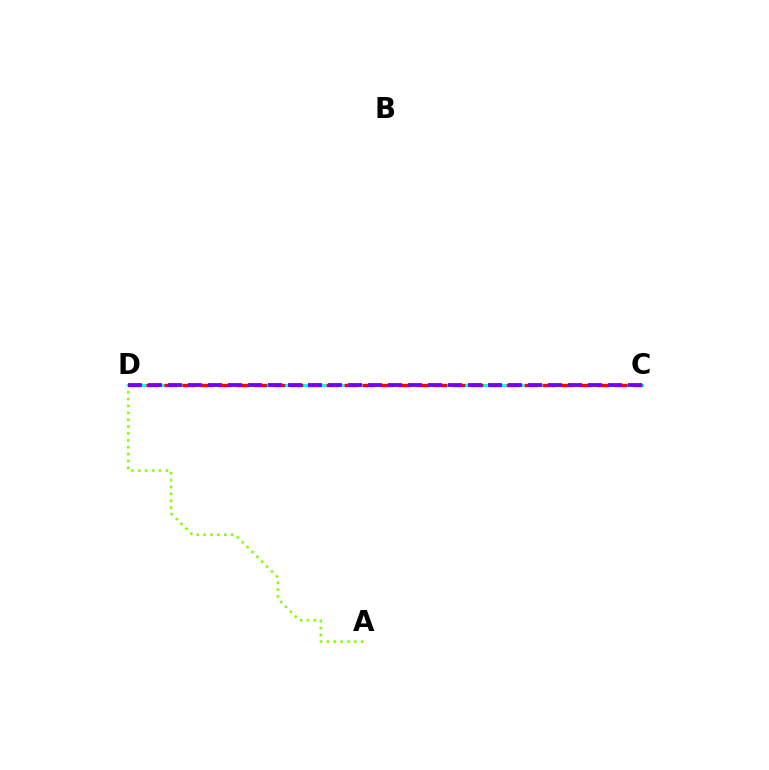{('A', 'D'): [{'color': '#84ff00', 'line_style': 'dotted', 'thickness': 1.87}], ('C', 'D'): [{'color': '#00fff6', 'line_style': 'solid', 'thickness': 2.08}, {'color': '#ff0000', 'line_style': 'dashed', 'thickness': 2.45}, {'color': '#7200ff', 'line_style': 'dashed', 'thickness': 2.72}]}